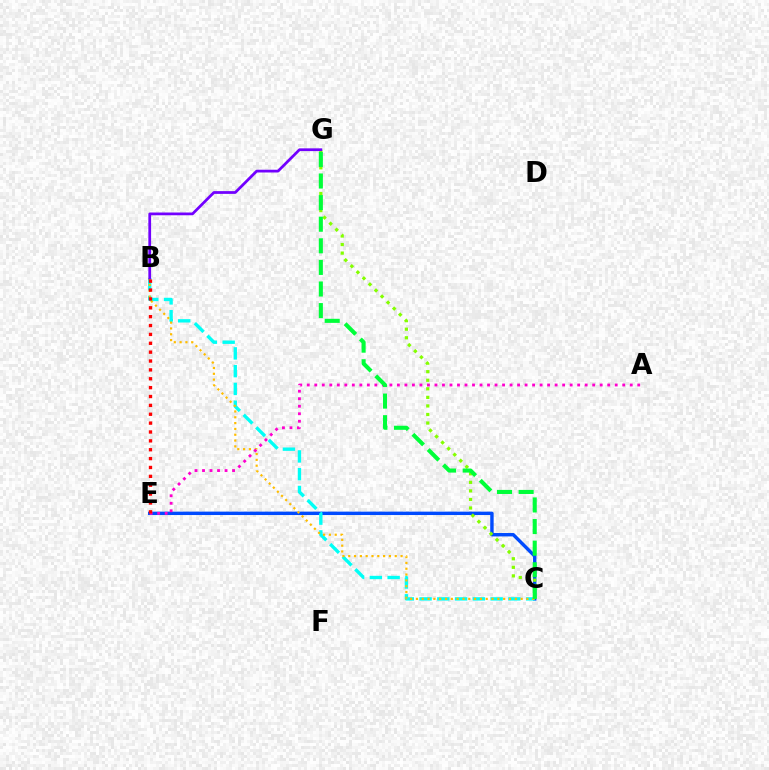{('C', 'E'): [{'color': '#004bff', 'line_style': 'solid', 'thickness': 2.45}], ('B', 'C'): [{'color': '#00fff6', 'line_style': 'dashed', 'thickness': 2.41}, {'color': '#ffbd00', 'line_style': 'dotted', 'thickness': 1.58}], ('C', 'G'): [{'color': '#84ff00', 'line_style': 'dotted', 'thickness': 2.33}, {'color': '#00ff39', 'line_style': 'dashed', 'thickness': 2.93}], ('B', 'G'): [{'color': '#7200ff', 'line_style': 'solid', 'thickness': 1.98}], ('A', 'E'): [{'color': '#ff00cf', 'line_style': 'dotted', 'thickness': 2.04}], ('B', 'E'): [{'color': '#ff0000', 'line_style': 'dotted', 'thickness': 2.41}]}